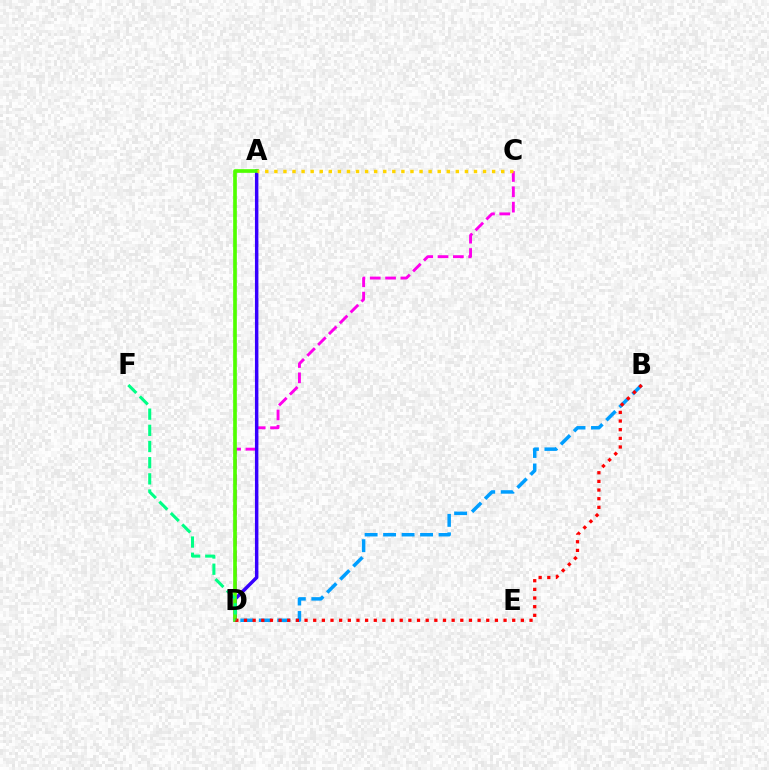{('C', 'D'): [{'color': '#ff00ed', 'line_style': 'dashed', 'thickness': 2.08}], ('A', 'D'): [{'color': '#3700ff', 'line_style': 'solid', 'thickness': 2.49}, {'color': '#4fff00', 'line_style': 'solid', 'thickness': 2.65}], ('B', 'D'): [{'color': '#009eff', 'line_style': 'dashed', 'thickness': 2.51}, {'color': '#ff0000', 'line_style': 'dotted', 'thickness': 2.35}], ('A', 'C'): [{'color': '#ffd500', 'line_style': 'dotted', 'thickness': 2.47}], ('D', 'F'): [{'color': '#00ff86', 'line_style': 'dashed', 'thickness': 2.2}]}